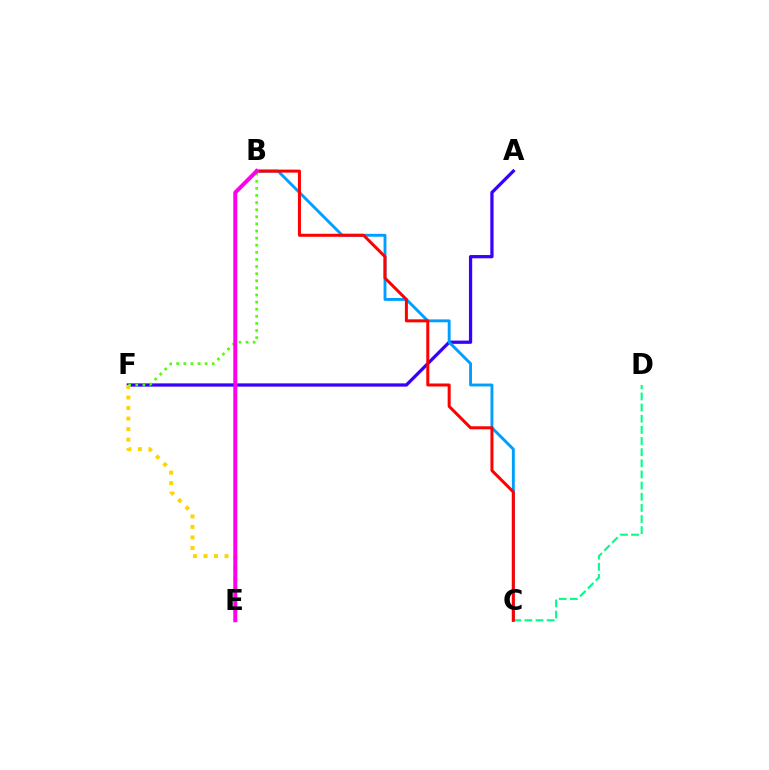{('A', 'F'): [{'color': '#3700ff', 'line_style': 'solid', 'thickness': 2.34}], ('B', 'C'): [{'color': '#009eff', 'line_style': 'solid', 'thickness': 2.08}, {'color': '#ff0000', 'line_style': 'solid', 'thickness': 2.17}], ('B', 'F'): [{'color': '#4fff00', 'line_style': 'dotted', 'thickness': 1.93}], ('C', 'D'): [{'color': '#00ff86', 'line_style': 'dashed', 'thickness': 1.51}], ('E', 'F'): [{'color': '#ffd500', 'line_style': 'dotted', 'thickness': 2.86}], ('B', 'E'): [{'color': '#ff00ed', 'line_style': 'solid', 'thickness': 2.86}]}